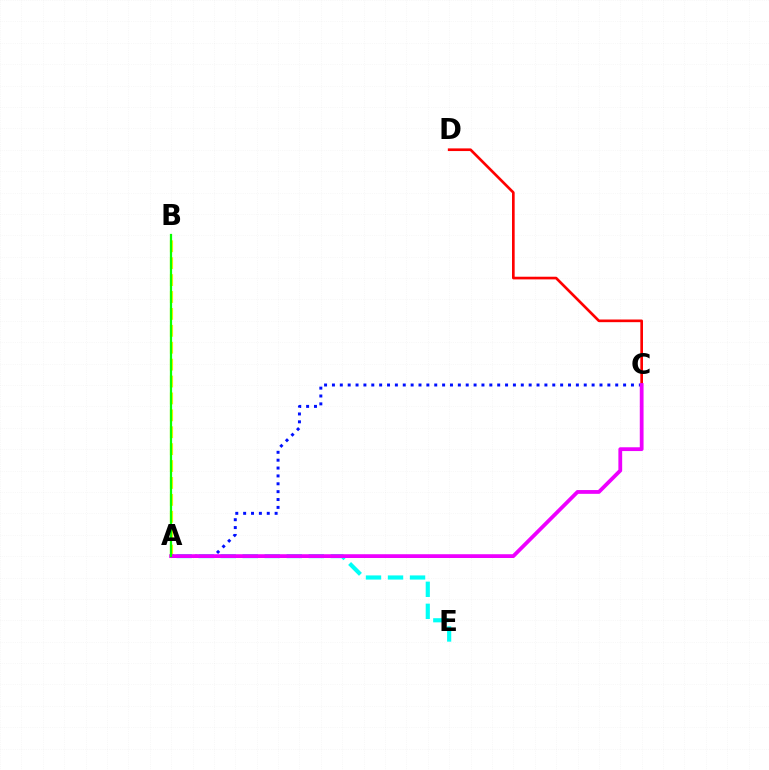{('A', 'B'): [{'color': '#fcf500', 'line_style': 'dashed', 'thickness': 2.3}, {'color': '#08ff00', 'line_style': 'solid', 'thickness': 1.62}], ('C', 'D'): [{'color': '#ff0000', 'line_style': 'solid', 'thickness': 1.92}], ('A', 'C'): [{'color': '#0010ff', 'line_style': 'dotted', 'thickness': 2.14}, {'color': '#ee00ff', 'line_style': 'solid', 'thickness': 2.73}], ('A', 'E'): [{'color': '#00fff6', 'line_style': 'dashed', 'thickness': 2.99}]}